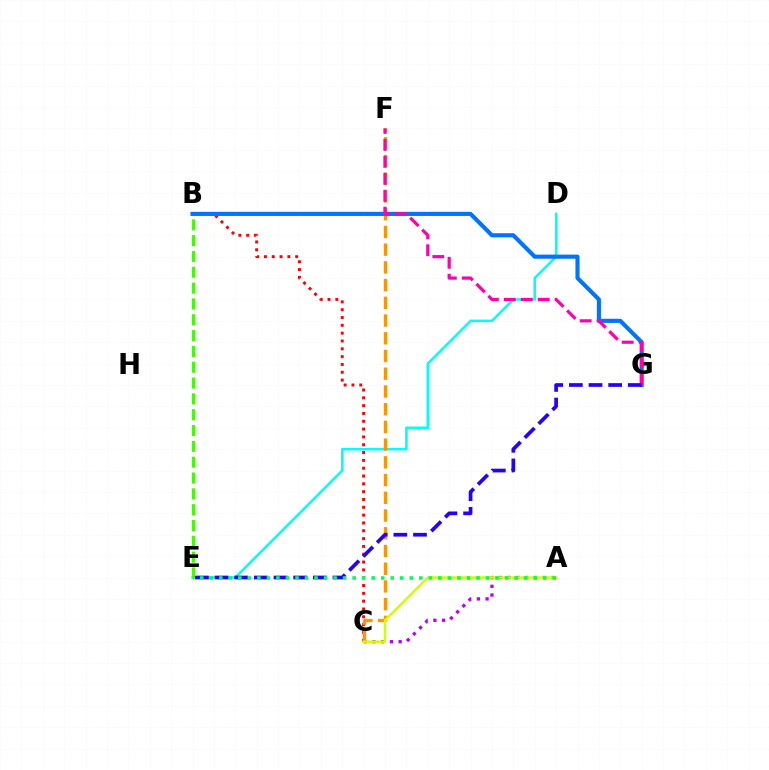{('B', 'C'): [{'color': '#ff0000', 'line_style': 'dotted', 'thickness': 2.13}], ('A', 'C'): [{'color': '#b900ff', 'line_style': 'dotted', 'thickness': 2.37}, {'color': '#d1ff00', 'line_style': 'solid', 'thickness': 1.82}], ('D', 'E'): [{'color': '#00fff6', 'line_style': 'solid', 'thickness': 1.82}], ('C', 'F'): [{'color': '#ff9400', 'line_style': 'dashed', 'thickness': 2.41}], ('B', 'G'): [{'color': '#0074ff', 'line_style': 'solid', 'thickness': 2.97}], ('B', 'E'): [{'color': '#3dff00', 'line_style': 'dashed', 'thickness': 2.15}], ('F', 'G'): [{'color': '#ff00ac', 'line_style': 'dashed', 'thickness': 2.3}], ('E', 'G'): [{'color': '#2500ff', 'line_style': 'dashed', 'thickness': 2.67}], ('A', 'E'): [{'color': '#00ff5c', 'line_style': 'dotted', 'thickness': 2.59}]}